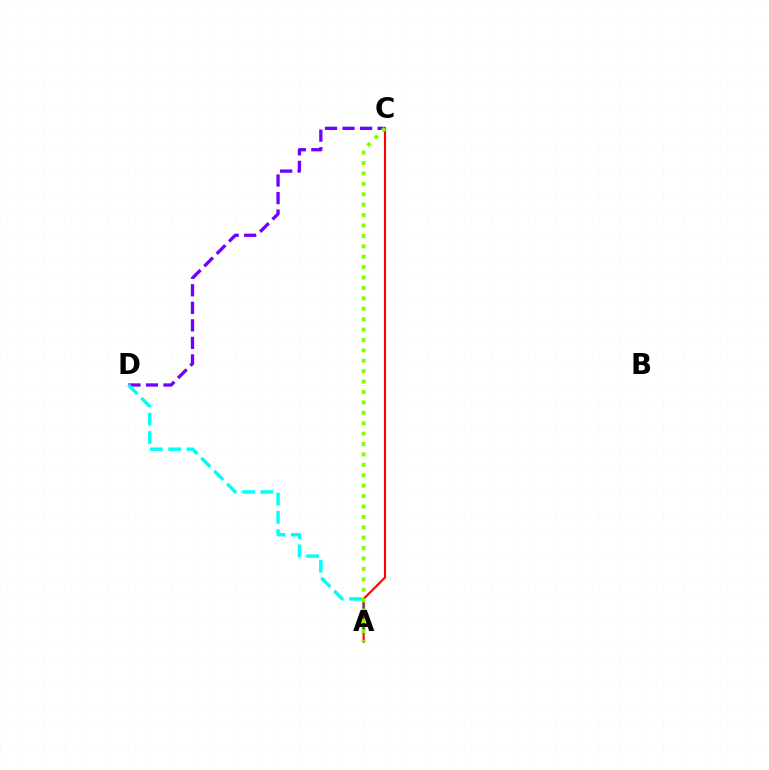{('C', 'D'): [{'color': '#7200ff', 'line_style': 'dashed', 'thickness': 2.38}], ('A', 'D'): [{'color': '#00fff6', 'line_style': 'dashed', 'thickness': 2.49}], ('A', 'C'): [{'color': '#ff0000', 'line_style': 'solid', 'thickness': 1.53}, {'color': '#84ff00', 'line_style': 'dotted', 'thickness': 2.83}]}